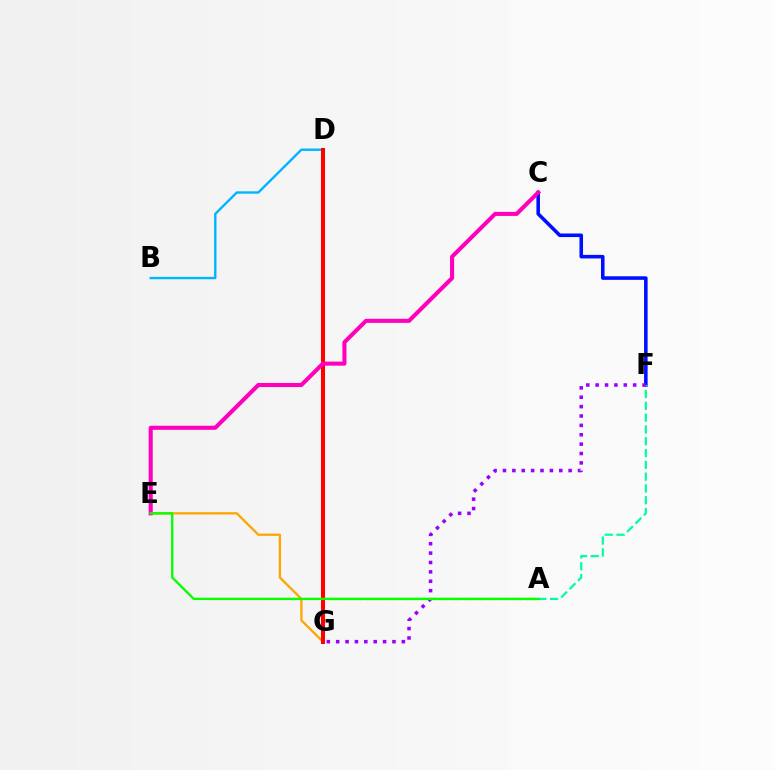{('A', 'G'): [{'color': '#b3ff00', 'line_style': 'dashed', 'thickness': 1.67}], ('E', 'G'): [{'color': '#ffa500', 'line_style': 'solid', 'thickness': 1.66}], ('C', 'F'): [{'color': '#0010ff', 'line_style': 'solid', 'thickness': 2.57}], ('B', 'D'): [{'color': '#00b5ff', 'line_style': 'solid', 'thickness': 1.71}], ('D', 'G'): [{'color': '#ff0000', 'line_style': 'solid', 'thickness': 2.9}], ('C', 'E'): [{'color': '#ff00bd', 'line_style': 'solid', 'thickness': 2.93}], ('A', 'F'): [{'color': '#00ff9d', 'line_style': 'dashed', 'thickness': 1.6}], ('F', 'G'): [{'color': '#9b00ff', 'line_style': 'dotted', 'thickness': 2.55}], ('A', 'E'): [{'color': '#08ff00', 'line_style': 'solid', 'thickness': 1.69}]}